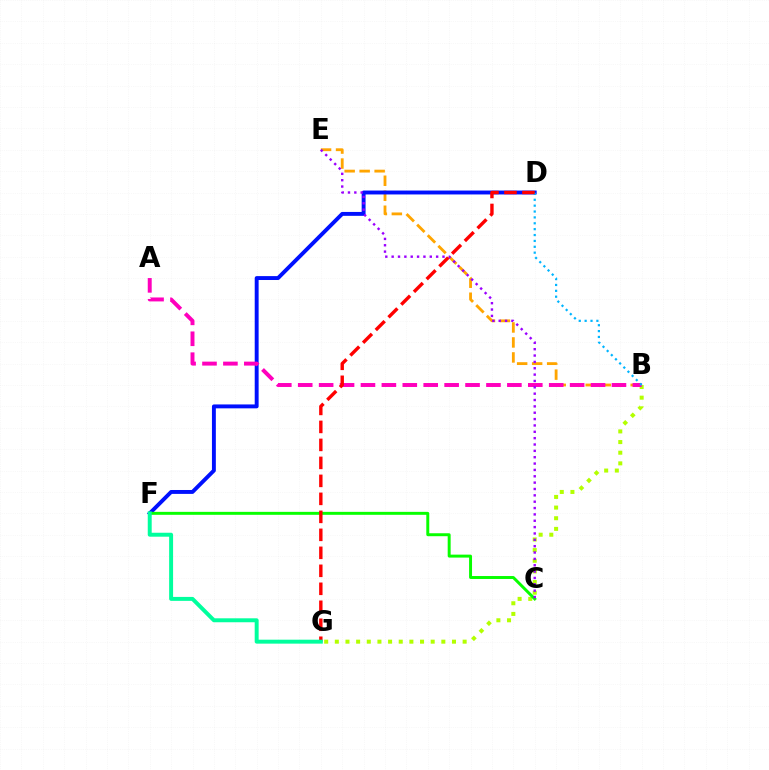{('B', 'G'): [{'color': '#b3ff00', 'line_style': 'dotted', 'thickness': 2.89}], ('B', 'E'): [{'color': '#ffa500', 'line_style': 'dashed', 'thickness': 2.04}], ('D', 'F'): [{'color': '#0010ff', 'line_style': 'solid', 'thickness': 2.81}], ('A', 'B'): [{'color': '#ff00bd', 'line_style': 'dashed', 'thickness': 2.84}], ('C', 'F'): [{'color': '#08ff00', 'line_style': 'solid', 'thickness': 2.13}], ('C', 'E'): [{'color': '#9b00ff', 'line_style': 'dotted', 'thickness': 1.73}], ('B', 'D'): [{'color': '#00b5ff', 'line_style': 'dotted', 'thickness': 1.6}], ('D', 'G'): [{'color': '#ff0000', 'line_style': 'dashed', 'thickness': 2.44}], ('F', 'G'): [{'color': '#00ff9d', 'line_style': 'solid', 'thickness': 2.84}]}